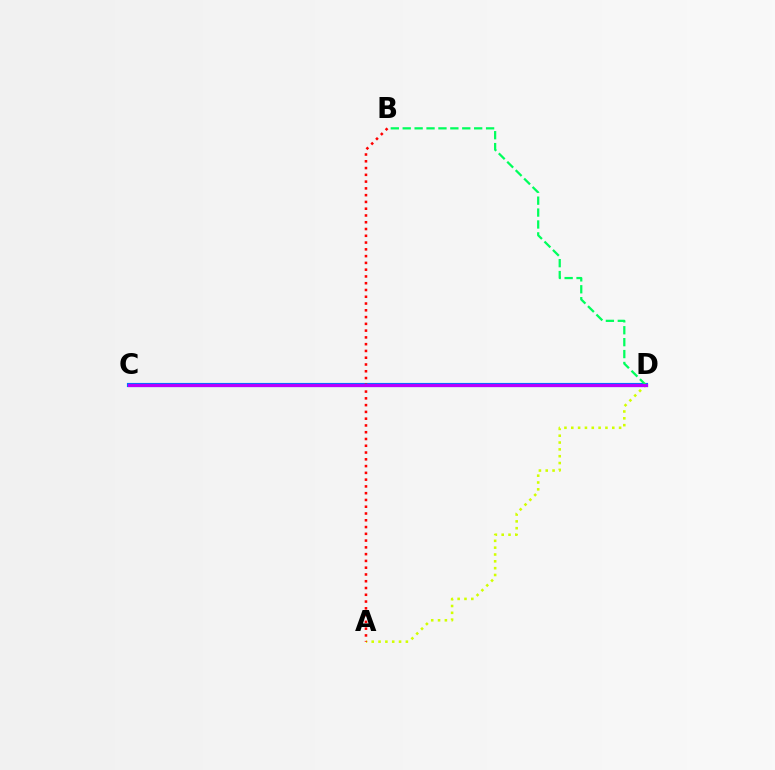{('C', 'D'): [{'color': '#0074ff', 'line_style': 'solid', 'thickness': 2.98}, {'color': '#b900ff', 'line_style': 'solid', 'thickness': 2.28}], ('A', 'D'): [{'color': '#d1ff00', 'line_style': 'dotted', 'thickness': 1.86}], ('A', 'B'): [{'color': '#ff0000', 'line_style': 'dotted', 'thickness': 1.84}], ('B', 'D'): [{'color': '#00ff5c', 'line_style': 'dashed', 'thickness': 1.62}]}